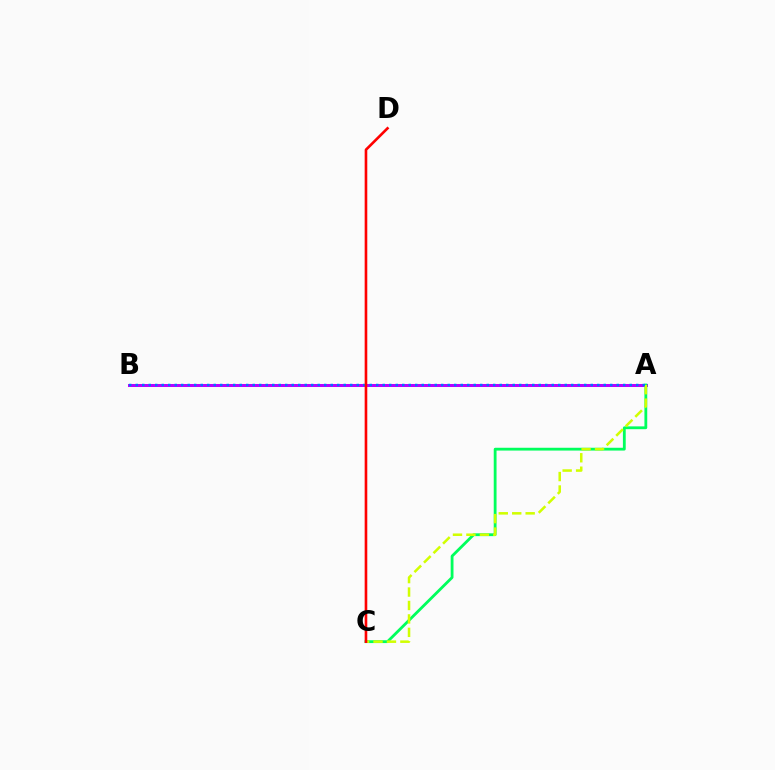{('A', 'B'): [{'color': '#b900ff', 'line_style': 'solid', 'thickness': 2.16}, {'color': '#0074ff', 'line_style': 'dotted', 'thickness': 1.77}], ('A', 'C'): [{'color': '#00ff5c', 'line_style': 'solid', 'thickness': 2.02}, {'color': '#d1ff00', 'line_style': 'dashed', 'thickness': 1.83}], ('C', 'D'): [{'color': '#ff0000', 'line_style': 'solid', 'thickness': 1.89}]}